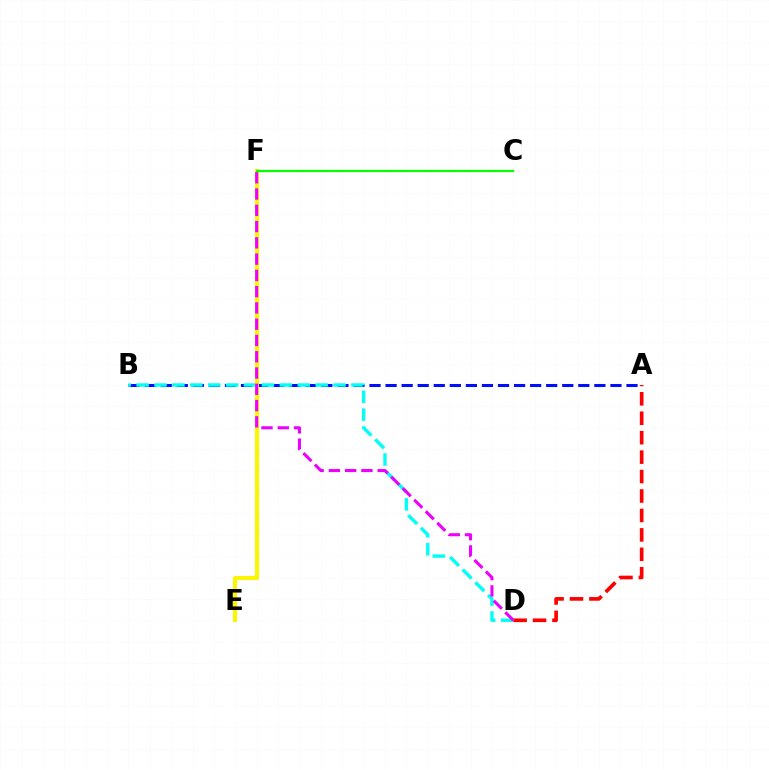{('A', 'B'): [{'color': '#0010ff', 'line_style': 'dashed', 'thickness': 2.18}], ('B', 'D'): [{'color': '#00fff6', 'line_style': 'dashed', 'thickness': 2.43}], ('E', 'F'): [{'color': '#fcf500', 'line_style': 'solid', 'thickness': 2.94}], ('A', 'D'): [{'color': '#ff0000', 'line_style': 'dashed', 'thickness': 2.64}], ('D', 'F'): [{'color': '#ee00ff', 'line_style': 'dashed', 'thickness': 2.21}], ('C', 'F'): [{'color': '#08ff00', 'line_style': 'solid', 'thickness': 1.63}]}